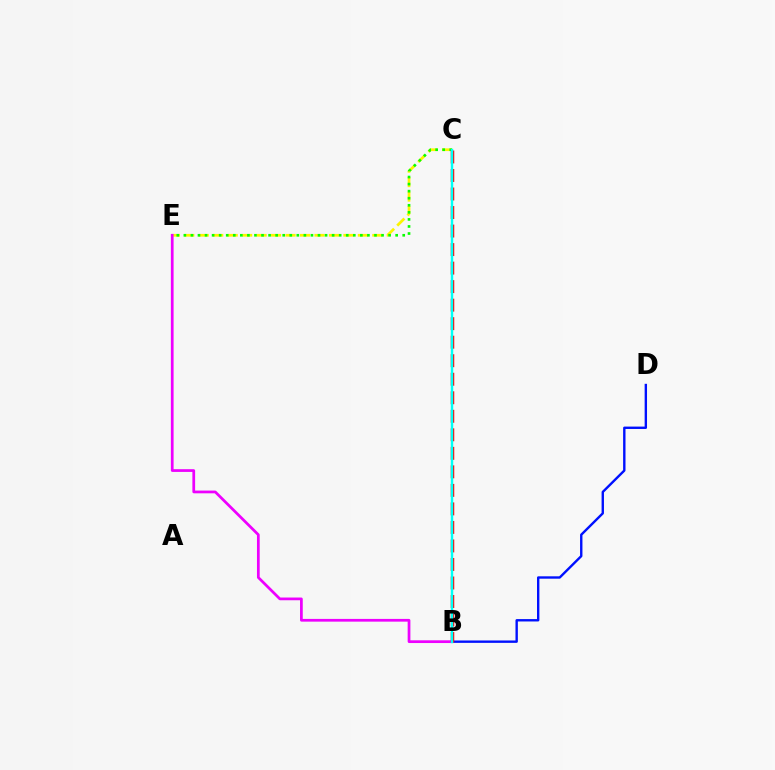{('C', 'E'): [{'color': '#fcf500', 'line_style': 'dashed', 'thickness': 1.96}, {'color': '#08ff00', 'line_style': 'dotted', 'thickness': 1.92}], ('B', 'D'): [{'color': '#0010ff', 'line_style': 'solid', 'thickness': 1.72}], ('B', 'E'): [{'color': '#ee00ff', 'line_style': 'solid', 'thickness': 1.97}], ('B', 'C'): [{'color': '#ff0000', 'line_style': 'dashed', 'thickness': 2.52}, {'color': '#00fff6', 'line_style': 'solid', 'thickness': 1.74}]}